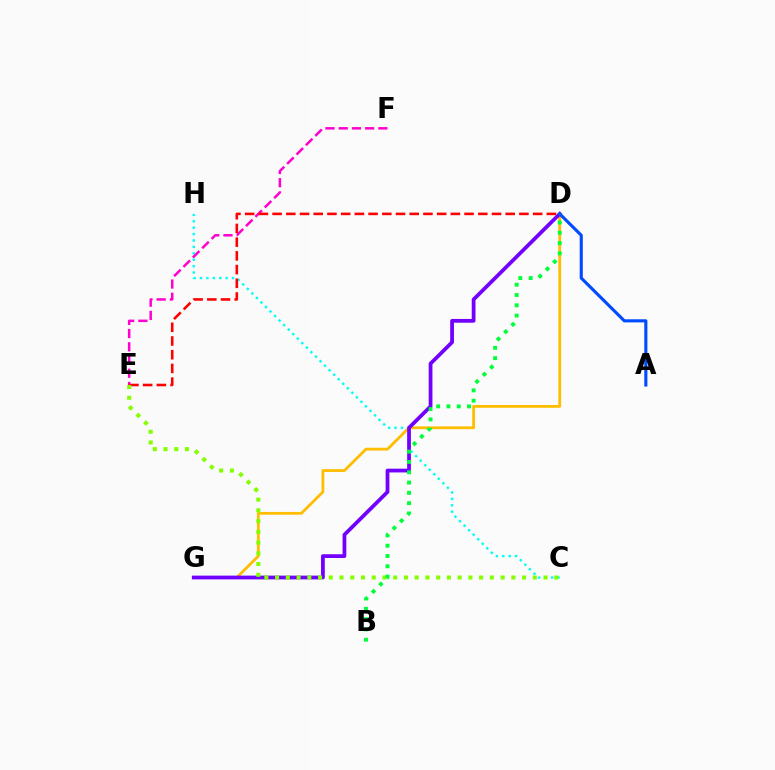{('C', 'H'): [{'color': '#00fff6', 'line_style': 'dotted', 'thickness': 1.74}], ('E', 'F'): [{'color': '#ff00cf', 'line_style': 'dashed', 'thickness': 1.8}], ('D', 'G'): [{'color': '#ffbd00', 'line_style': 'solid', 'thickness': 2.01}, {'color': '#7200ff', 'line_style': 'solid', 'thickness': 2.71}], ('D', 'E'): [{'color': '#ff0000', 'line_style': 'dashed', 'thickness': 1.86}], ('C', 'E'): [{'color': '#84ff00', 'line_style': 'dotted', 'thickness': 2.92}], ('A', 'D'): [{'color': '#004bff', 'line_style': 'solid', 'thickness': 2.24}], ('B', 'D'): [{'color': '#00ff39', 'line_style': 'dotted', 'thickness': 2.8}]}